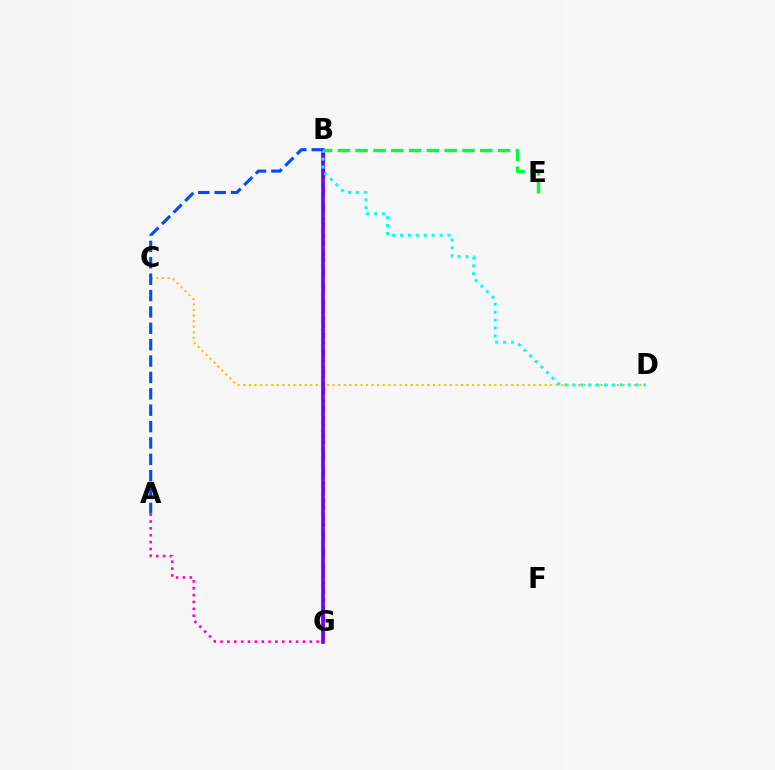{('B', 'G'): [{'color': '#ff0000', 'line_style': 'dashed', 'thickness': 2.25}, {'color': '#84ff00', 'line_style': 'dotted', 'thickness': 2.48}, {'color': '#7200ff', 'line_style': 'solid', 'thickness': 2.66}], ('A', 'G'): [{'color': '#ff00cf', 'line_style': 'dotted', 'thickness': 1.86}], ('C', 'D'): [{'color': '#ffbd00', 'line_style': 'dotted', 'thickness': 1.52}], ('B', 'D'): [{'color': '#00fff6', 'line_style': 'dotted', 'thickness': 2.15}], ('B', 'E'): [{'color': '#00ff39', 'line_style': 'dashed', 'thickness': 2.42}], ('A', 'B'): [{'color': '#004bff', 'line_style': 'dashed', 'thickness': 2.23}]}